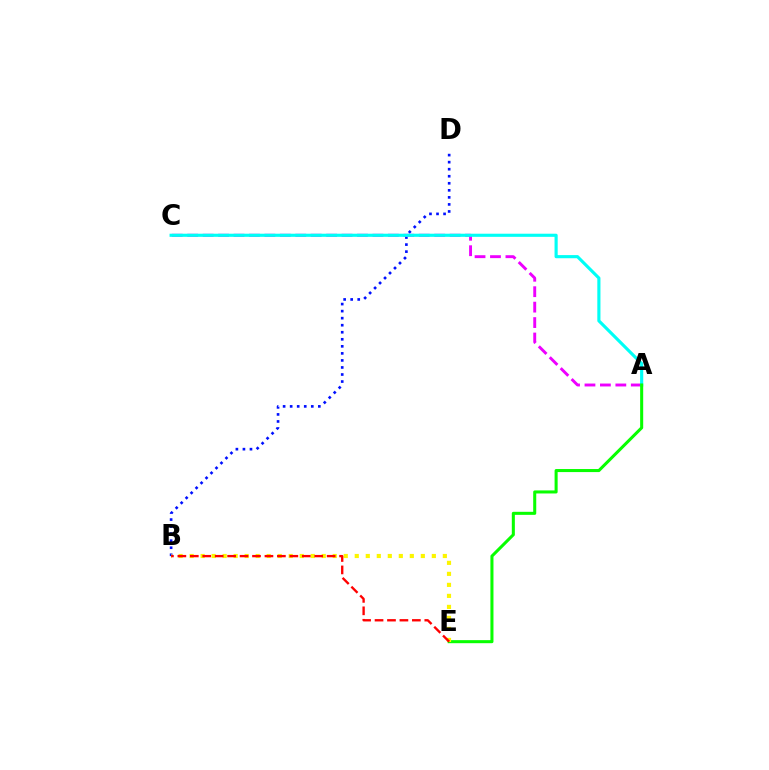{('B', 'D'): [{'color': '#0010ff', 'line_style': 'dotted', 'thickness': 1.91}], ('A', 'C'): [{'color': '#ee00ff', 'line_style': 'dashed', 'thickness': 2.1}, {'color': '#00fff6', 'line_style': 'solid', 'thickness': 2.26}], ('A', 'E'): [{'color': '#08ff00', 'line_style': 'solid', 'thickness': 2.19}], ('B', 'E'): [{'color': '#fcf500', 'line_style': 'dotted', 'thickness': 2.99}, {'color': '#ff0000', 'line_style': 'dashed', 'thickness': 1.69}]}